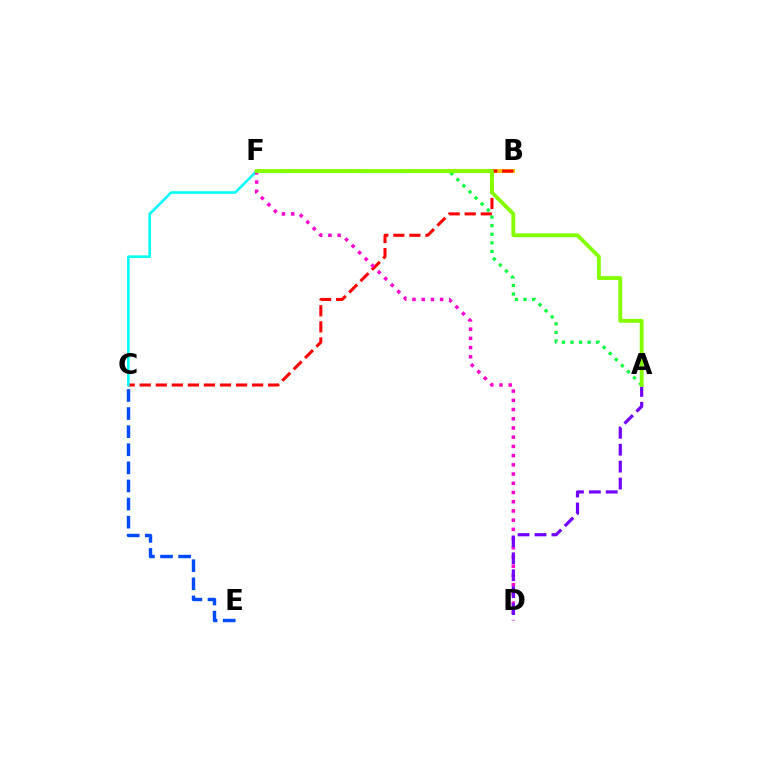{('B', 'F'): [{'color': '#ffbd00', 'line_style': 'solid', 'thickness': 2.83}], ('B', 'C'): [{'color': '#ff0000', 'line_style': 'dashed', 'thickness': 2.18}], ('A', 'F'): [{'color': '#00ff39', 'line_style': 'dotted', 'thickness': 2.33}, {'color': '#84ff00', 'line_style': 'solid', 'thickness': 2.78}], ('C', 'F'): [{'color': '#00fff6', 'line_style': 'solid', 'thickness': 1.87}], ('D', 'F'): [{'color': '#ff00cf', 'line_style': 'dotted', 'thickness': 2.5}], ('A', 'D'): [{'color': '#7200ff', 'line_style': 'dashed', 'thickness': 2.3}], ('C', 'E'): [{'color': '#004bff', 'line_style': 'dashed', 'thickness': 2.46}]}